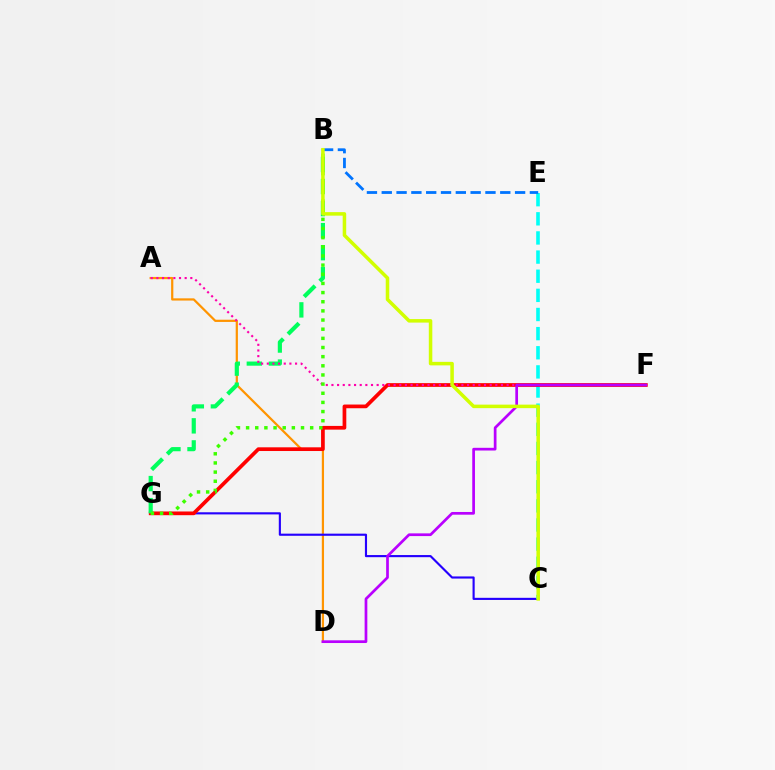{('A', 'D'): [{'color': '#ff9400', 'line_style': 'solid', 'thickness': 1.6}], ('C', 'G'): [{'color': '#2500ff', 'line_style': 'solid', 'thickness': 1.54}], ('C', 'E'): [{'color': '#00fff6', 'line_style': 'dashed', 'thickness': 2.6}], ('F', 'G'): [{'color': '#ff0000', 'line_style': 'solid', 'thickness': 2.67}], ('B', 'G'): [{'color': '#00ff5c', 'line_style': 'dashed', 'thickness': 3.0}, {'color': '#3dff00', 'line_style': 'dotted', 'thickness': 2.49}], ('A', 'F'): [{'color': '#ff00ac', 'line_style': 'dotted', 'thickness': 1.54}], ('B', 'E'): [{'color': '#0074ff', 'line_style': 'dashed', 'thickness': 2.01}], ('D', 'F'): [{'color': '#b900ff', 'line_style': 'solid', 'thickness': 1.95}], ('B', 'C'): [{'color': '#d1ff00', 'line_style': 'solid', 'thickness': 2.53}]}